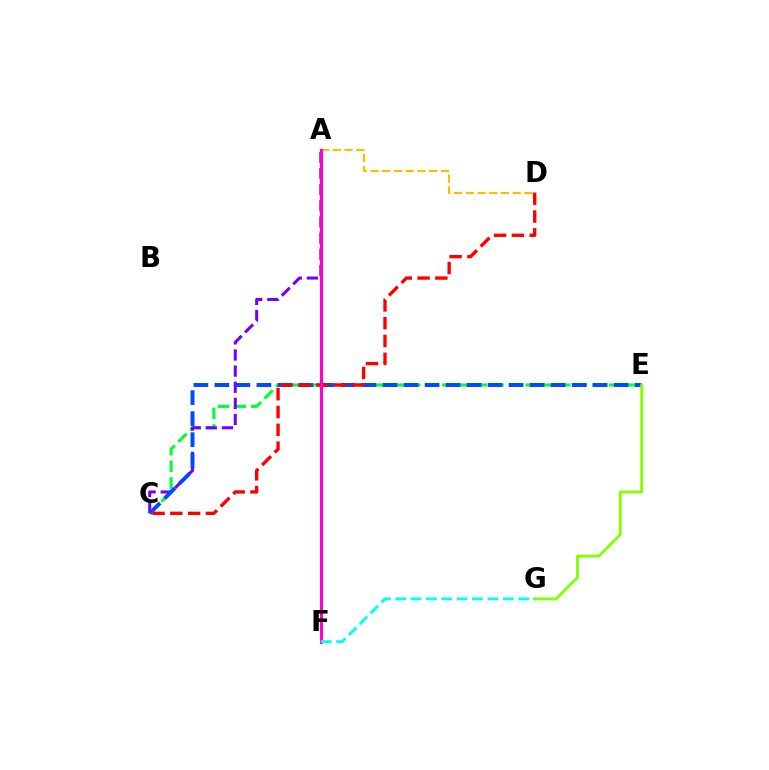{('C', 'E'): [{'color': '#00ff39', 'line_style': 'dashed', 'thickness': 2.26}, {'color': '#004bff', 'line_style': 'dashed', 'thickness': 2.85}], ('A', 'D'): [{'color': '#ffbd00', 'line_style': 'dashed', 'thickness': 1.59}], ('A', 'C'): [{'color': '#7200ff', 'line_style': 'dashed', 'thickness': 2.19}], ('E', 'G'): [{'color': '#84ff00', 'line_style': 'solid', 'thickness': 2.04}], ('C', 'D'): [{'color': '#ff0000', 'line_style': 'dashed', 'thickness': 2.42}], ('A', 'F'): [{'color': '#ff00cf', 'line_style': 'solid', 'thickness': 2.25}], ('F', 'G'): [{'color': '#00fff6', 'line_style': 'dashed', 'thickness': 2.09}]}